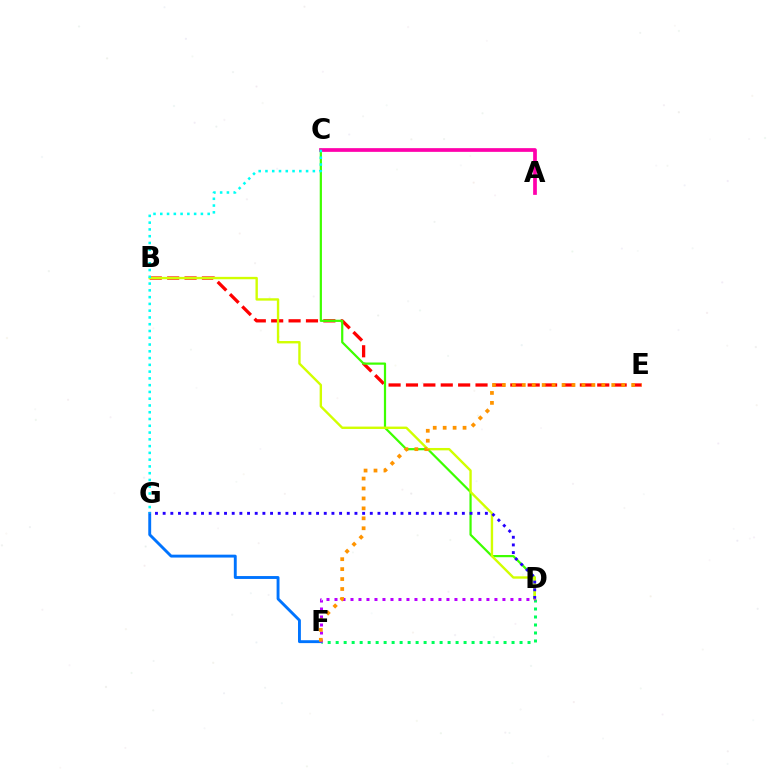{('B', 'E'): [{'color': '#ff0000', 'line_style': 'dashed', 'thickness': 2.36}], ('C', 'D'): [{'color': '#3dff00', 'line_style': 'solid', 'thickness': 1.59}], ('D', 'F'): [{'color': '#00ff5c', 'line_style': 'dotted', 'thickness': 2.17}, {'color': '#b900ff', 'line_style': 'dotted', 'thickness': 2.17}], ('B', 'D'): [{'color': '#d1ff00', 'line_style': 'solid', 'thickness': 1.71}], ('F', 'G'): [{'color': '#0074ff', 'line_style': 'solid', 'thickness': 2.08}], ('D', 'G'): [{'color': '#2500ff', 'line_style': 'dotted', 'thickness': 2.08}], ('A', 'C'): [{'color': '#ff00ac', 'line_style': 'solid', 'thickness': 2.67}], ('E', 'F'): [{'color': '#ff9400', 'line_style': 'dotted', 'thickness': 2.7}], ('C', 'G'): [{'color': '#00fff6', 'line_style': 'dotted', 'thickness': 1.84}]}